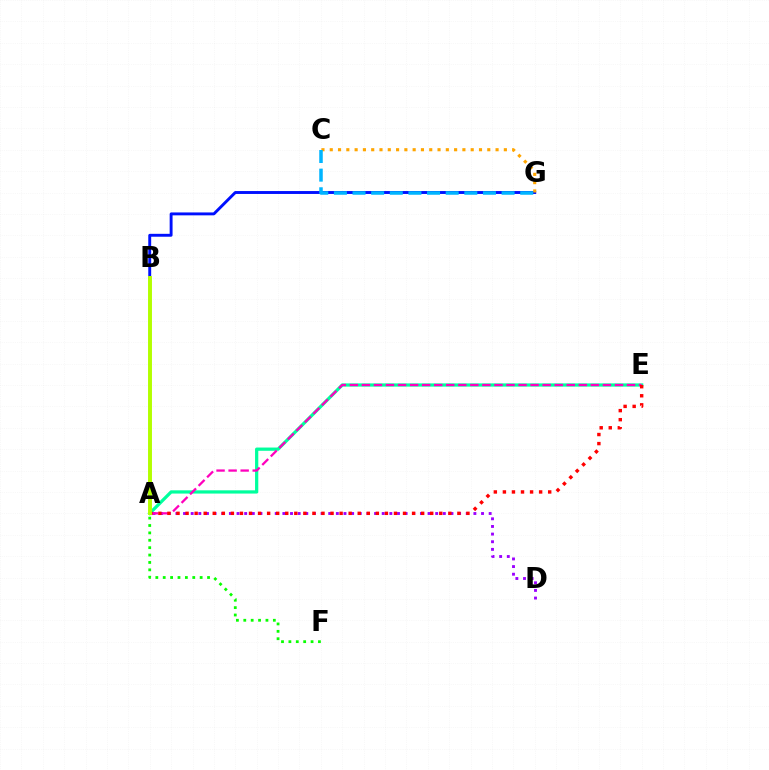{('B', 'G'): [{'color': '#0010ff', 'line_style': 'solid', 'thickness': 2.09}], ('A', 'E'): [{'color': '#00ff9d', 'line_style': 'solid', 'thickness': 2.34}, {'color': '#ff00bd', 'line_style': 'dashed', 'thickness': 1.64}, {'color': '#ff0000', 'line_style': 'dotted', 'thickness': 2.46}], ('A', 'D'): [{'color': '#9b00ff', 'line_style': 'dotted', 'thickness': 2.08}], ('C', 'G'): [{'color': '#ffa500', 'line_style': 'dotted', 'thickness': 2.25}, {'color': '#00b5ff', 'line_style': 'dashed', 'thickness': 2.53}], ('A', 'F'): [{'color': '#08ff00', 'line_style': 'dotted', 'thickness': 2.01}], ('A', 'B'): [{'color': '#b3ff00', 'line_style': 'solid', 'thickness': 2.83}]}